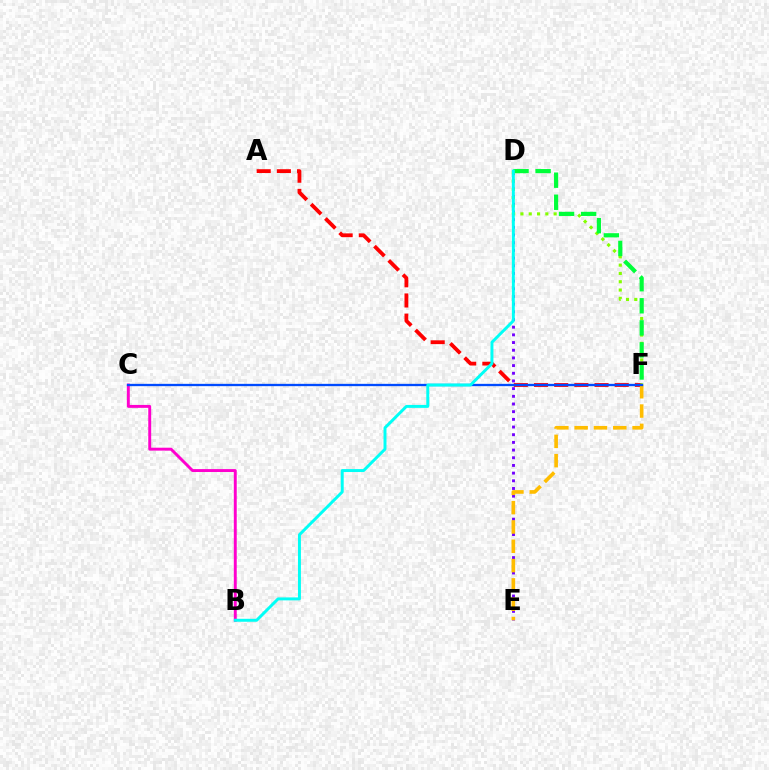{('A', 'F'): [{'color': '#ff0000', 'line_style': 'dashed', 'thickness': 2.74}], ('D', 'E'): [{'color': '#7200ff', 'line_style': 'dotted', 'thickness': 2.09}], ('D', 'F'): [{'color': '#84ff00', 'line_style': 'dotted', 'thickness': 2.26}, {'color': '#00ff39', 'line_style': 'dashed', 'thickness': 3.0}], ('E', 'F'): [{'color': '#ffbd00', 'line_style': 'dashed', 'thickness': 2.62}], ('B', 'C'): [{'color': '#ff00cf', 'line_style': 'solid', 'thickness': 2.1}], ('C', 'F'): [{'color': '#004bff', 'line_style': 'solid', 'thickness': 1.66}], ('B', 'D'): [{'color': '#00fff6', 'line_style': 'solid', 'thickness': 2.12}]}